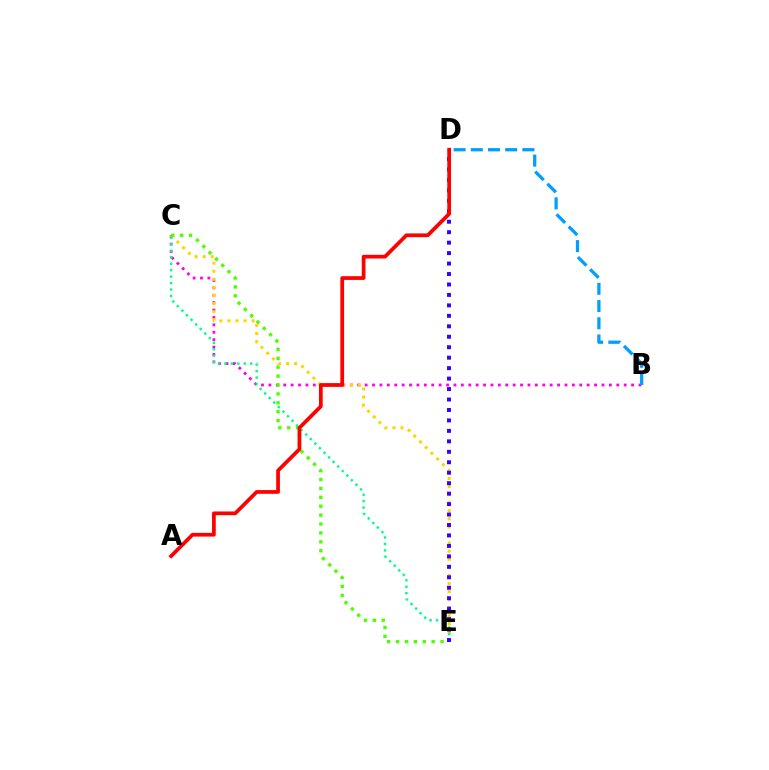{('B', 'C'): [{'color': '#ff00ed', 'line_style': 'dotted', 'thickness': 2.01}], ('C', 'E'): [{'color': '#ffd500', 'line_style': 'dotted', 'thickness': 2.2}, {'color': '#4fff00', 'line_style': 'dotted', 'thickness': 2.42}, {'color': '#00ff86', 'line_style': 'dotted', 'thickness': 1.75}], ('B', 'D'): [{'color': '#009eff', 'line_style': 'dashed', 'thickness': 2.34}], ('D', 'E'): [{'color': '#3700ff', 'line_style': 'dotted', 'thickness': 2.84}], ('A', 'D'): [{'color': '#ff0000', 'line_style': 'solid', 'thickness': 2.69}]}